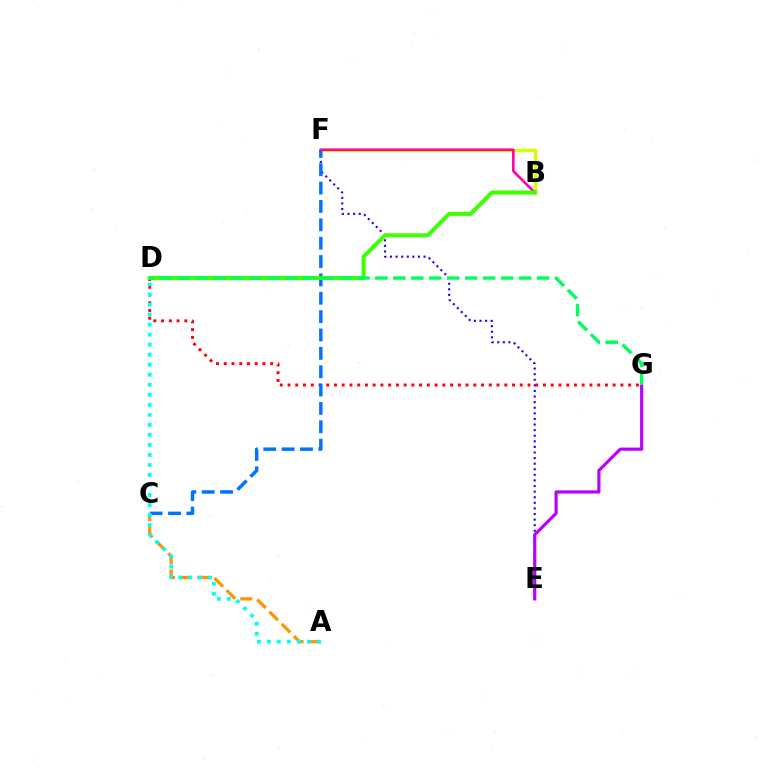{('A', 'C'): [{'color': '#ff9400', 'line_style': 'dashed', 'thickness': 2.34}], ('B', 'F'): [{'color': '#d1ff00', 'line_style': 'solid', 'thickness': 2.41}, {'color': '#ff00ac', 'line_style': 'solid', 'thickness': 1.86}], ('D', 'G'): [{'color': '#ff0000', 'line_style': 'dotted', 'thickness': 2.1}, {'color': '#00ff5c', 'line_style': 'dashed', 'thickness': 2.44}], ('E', 'F'): [{'color': '#2500ff', 'line_style': 'dotted', 'thickness': 1.52}], ('C', 'F'): [{'color': '#0074ff', 'line_style': 'dashed', 'thickness': 2.49}], ('E', 'G'): [{'color': '#b900ff', 'line_style': 'solid', 'thickness': 2.28}], ('B', 'D'): [{'color': '#3dff00', 'line_style': 'solid', 'thickness': 2.89}], ('A', 'D'): [{'color': '#00fff6', 'line_style': 'dotted', 'thickness': 2.72}]}